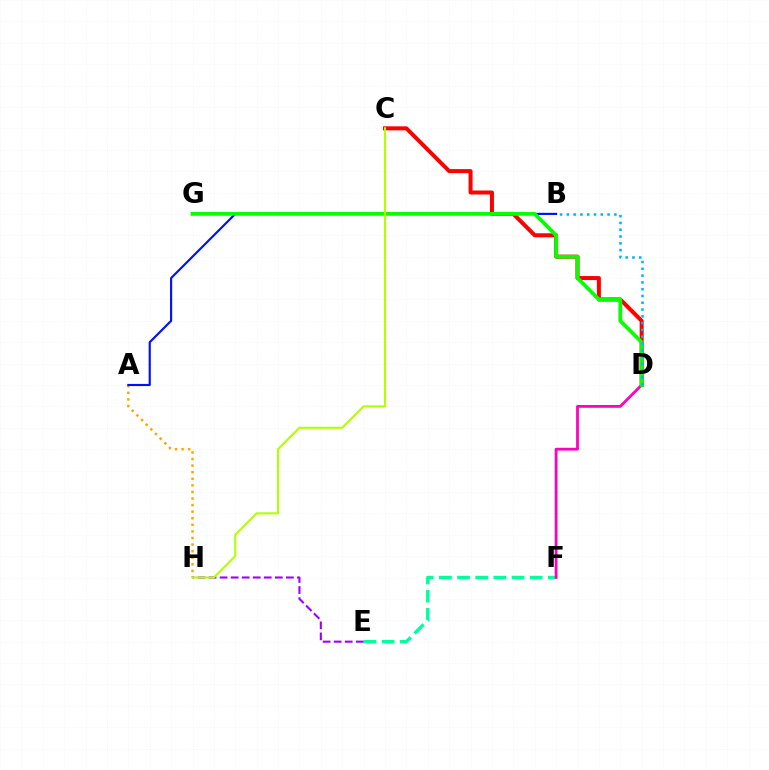{('C', 'D'): [{'color': '#ff0000', 'line_style': 'solid', 'thickness': 2.89}], ('A', 'H'): [{'color': '#ffa500', 'line_style': 'dotted', 'thickness': 1.79}], ('E', 'F'): [{'color': '#00ff9d', 'line_style': 'dashed', 'thickness': 2.47}], ('D', 'F'): [{'color': '#ff00bd', 'line_style': 'solid', 'thickness': 2.0}], ('A', 'B'): [{'color': '#0010ff', 'line_style': 'solid', 'thickness': 1.55}], ('E', 'H'): [{'color': '#9b00ff', 'line_style': 'dashed', 'thickness': 1.5}], ('D', 'G'): [{'color': '#08ff00', 'line_style': 'solid', 'thickness': 2.7}], ('B', 'D'): [{'color': '#00b5ff', 'line_style': 'dotted', 'thickness': 1.84}], ('C', 'H'): [{'color': '#b3ff00', 'line_style': 'solid', 'thickness': 1.52}]}